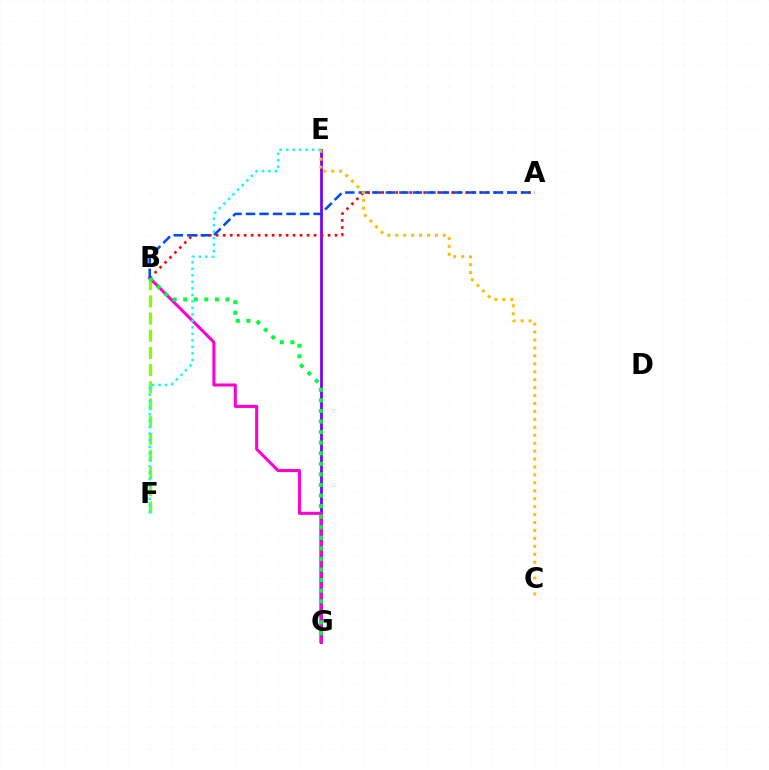{('E', 'G'): [{'color': '#7200ff', 'line_style': 'solid', 'thickness': 1.96}], ('A', 'B'): [{'color': '#ff0000', 'line_style': 'dotted', 'thickness': 1.9}, {'color': '#004bff', 'line_style': 'dashed', 'thickness': 1.84}], ('B', 'F'): [{'color': '#84ff00', 'line_style': 'dashed', 'thickness': 2.33}], ('B', 'G'): [{'color': '#ff00cf', 'line_style': 'solid', 'thickness': 2.2}, {'color': '#00ff39', 'line_style': 'dotted', 'thickness': 2.87}], ('E', 'F'): [{'color': '#00fff6', 'line_style': 'dotted', 'thickness': 1.77}], ('C', 'E'): [{'color': '#ffbd00', 'line_style': 'dotted', 'thickness': 2.16}]}